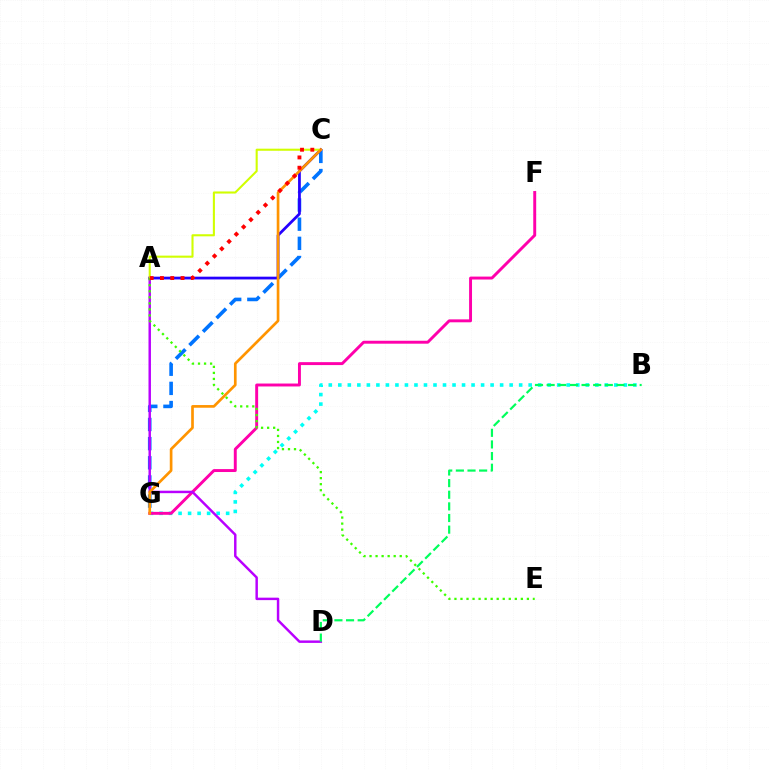{('B', 'G'): [{'color': '#00fff6', 'line_style': 'dotted', 'thickness': 2.59}], ('F', 'G'): [{'color': '#ff00ac', 'line_style': 'solid', 'thickness': 2.11}], ('C', 'G'): [{'color': '#0074ff', 'line_style': 'dashed', 'thickness': 2.6}, {'color': '#ff9400', 'line_style': 'solid', 'thickness': 1.93}], ('A', 'D'): [{'color': '#b900ff', 'line_style': 'solid', 'thickness': 1.77}], ('A', 'C'): [{'color': '#2500ff', 'line_style': 'solid', 'thickness': 1.99}, {'color': '#d1ff00', 'line_style': 'solid', 'thickness': 1.5}, {'color': '#ff0000', 'line_style': 'dotted', 'thickness': 2.8}], ('A', 'E'): [{'color': '#3dff00', 'line_style': 'dotted', 'thickness': 1.64}], ('B', 'D'): [{'color': '#00ff5c', 'line_style': 'dashed', 'thickness': 1.58}]}